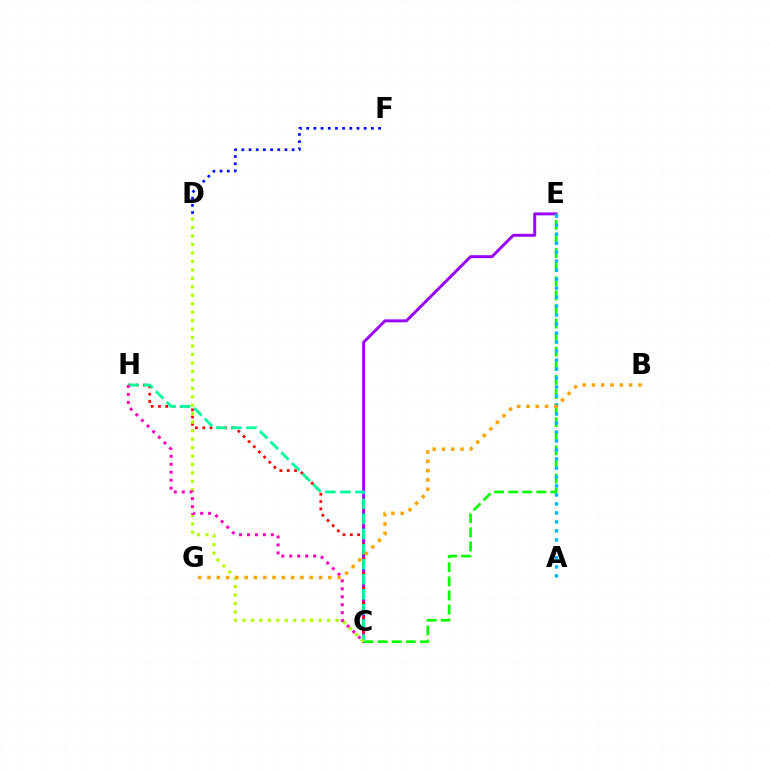{('C', 'E'): [{'color': '#9b00ff', 'line_style': 'solid', 'thickness': 2.11}, {'color': '#08ff00', 'line_style': 'dashed', 'thickness': 1.91}], ('C', 'H'): [{'color': '#ff0000', 'line_style': 'dotted', 'thickness': 1.98}, {'color': '#00ff9d', 'line_style': 'dashed', 'thickness': 2.05}, {'color': '#ff00bd', 'line_style': 'dotted', 'thickness': 2.16}], ('C', 'D'): [{'color': '#b3ff00', 'line_style': 'dotted', 'thickness': 2.3}], ('A', 'E'): [{'color': '#00b5ff', 'line_style': 'dotted', 'thickness': 2.44}], ('D', 'F'): [{'color': '#0010ff', 'line_style': 'dotted', 'thickness': 1.95}], ('B', 'G'): [{'color': '#ffa500', 'line_style': 'dotted', 'thickness': 2.52}]}